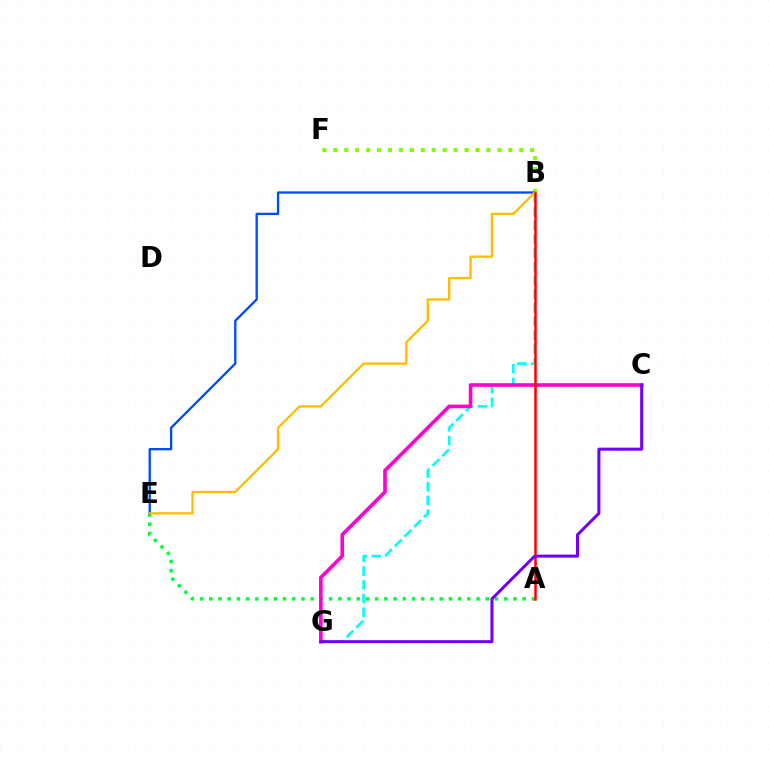{('B', 'G'): [{'color': '#00fff6', 'line_style': 'dashed', 'thickness': 1.86}], ('A', 'E'): [{'color': '#00ff39', 'line_style': 'dotted', 'thickness': 2.5}], ('B', 'F'): [{'color': '#84ff00', 'line_style': 'dotted', 'thickness': 2.97}], ('C', 'G'): [{'color': '#ff00cf', 'line_style': 'solid', 'thickness': 2.61}, {'color': '#7200ff', 'line_style': 'solid', 'thickness': 2.18}], ('B', 'E'): [{'color': '#004bff', 'line_style': 'solid', 'thickness': 1.66}, {'color': '#ffbd00', 'line_style': 'solid', 'thickness': 1.67}], ('A', 'B'): [{'color': '#ff0000', 'line_style': 'solid', 'thickness': 1.81}]}